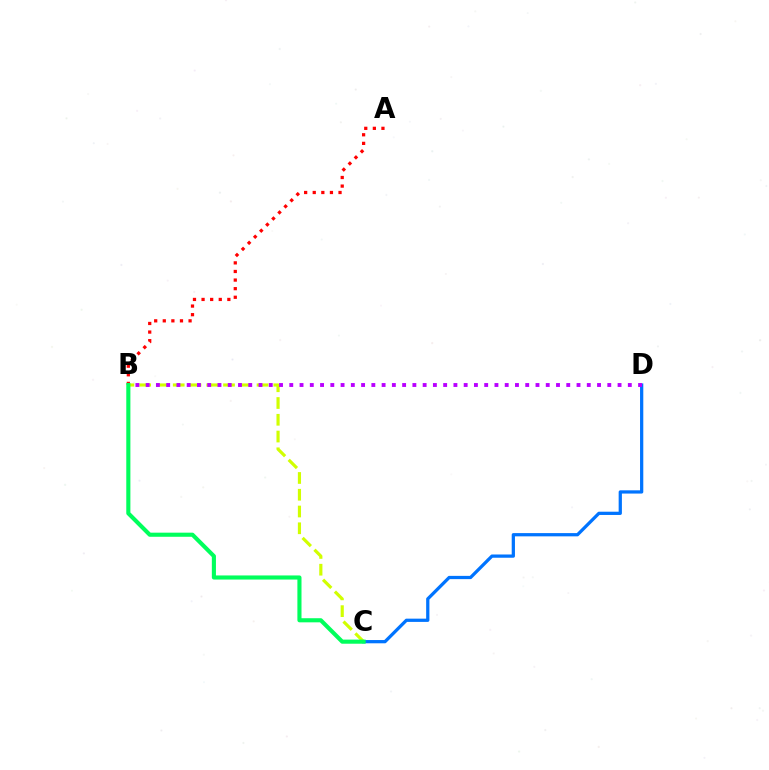{('C', 'D'): [{'color': '#0074ff', 'line_style': 'solid', 'thickness': 2.34}], ('A', 'B'): [{'color': '#ff0000', 'line_style': 'dotted', 'thickness': 2.34}], ('B', 'C'): [{'color': '#d1ff00', 'line_style': 'dashed', 'thickness': 2.28}, {'color': '#00ff5c', 'line_style': 'solid', 'thickness': 2.96}], ('B', 'D'): [{'color': '#b900ff', 'line_style': 'dotted', 'thickness': 2.79}]}